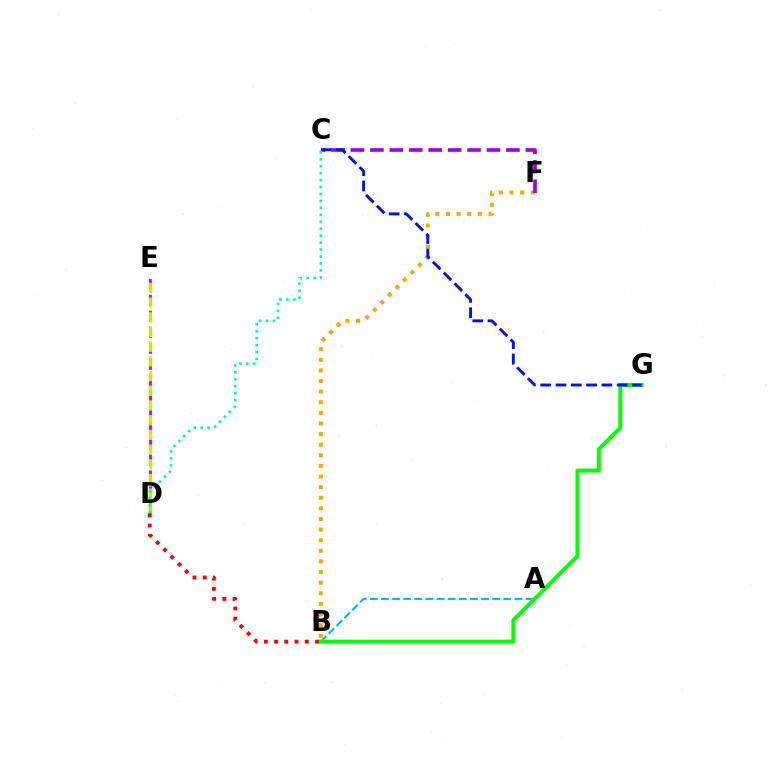{('B', 'F'): [{'color': '#ffa500', 'line_style': 'dotted', 'thickness': 2.88}], ('C', 'F'): [{'color': '#9b00ff', 'line_style': 'dashed', 'thickness': 2.64}], ('A', 'B'): [{'color': '#00b5ff', 'line_style': 'dashed', 'thickness': 1.51}], ('D', 'E'): [{'color': '#ff00bd', 'line_style': 'dashed', 'thickness': 2.17}, {'color': '#b3ff00', 'line_style': 'dashed', 'thickness': 2.0}], ('B', 'G'): [{'color': '#08ff00', 'line_style': 'solid', 'thickness': 2.87}], ('C', 'G'): [{'color': '#0010ff', 'line_style': 'dashed', 'thickness': 2.08}], ('C', 'D'): [{'color': '#00ff9d', 'line_style': 'dotted', 'thickness': 1.89}], ('B', 'D'): [{'color': '#ff0000', 'line_style': 'dotted', 'thickness': 2.78}]}